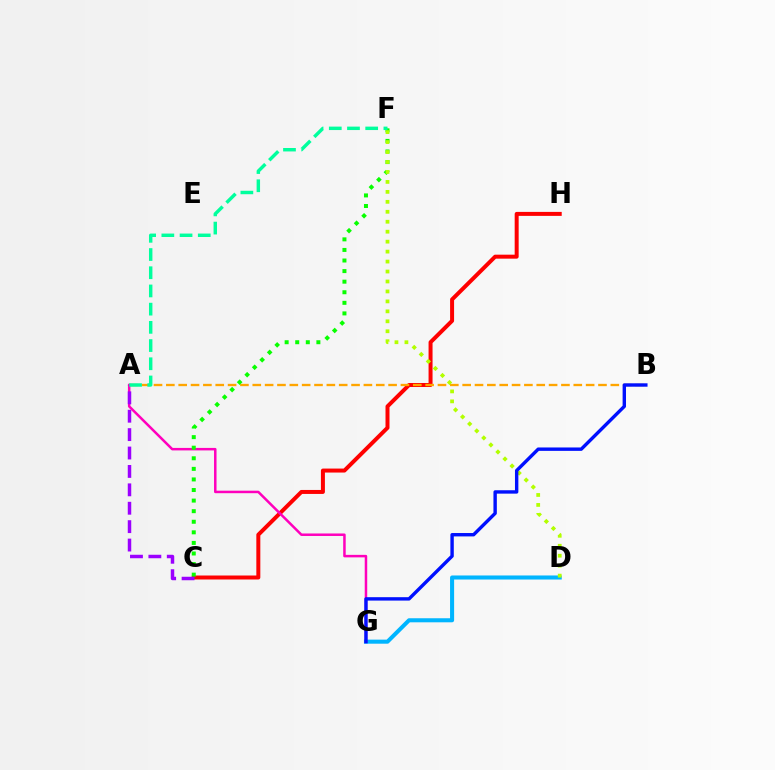{('C', 'H'): [{'color': '#ff0000', 'line_style': 'solid', 'thickness': 2.87}], ('A', 'B'): [{'color': '#ffa500', 'line_style': 'dashed', 'thickness': 1.68}], ('D', 'G'): [{'color': '#00b5ff', 'line_style': 'solid', 'thickness': 2.92}], ('A', 'G'): [{'color': '#ff00bd', 'line_style': 'solid', 'thickness': 1.8}], ('C', 'F'): [{'color': '#08ff00', 'line_style': 'dotted', 'thickness': 2.87}], ('A', 'C'): [{'color': '#9b00ff', 'line_style': 'dashed', 'thickness': 2.5}], ('D', 'F'): [{'color': '#b3ff00', 'line_style': 'dotted', 'thickness': 2.71}], ('B', 'G'): [{'color': '#0010ff', 'line_style': 'solid', 'thickness': 2.44}], ('A', 'F'): [{'color': '#00ff9d', 'line_style': 'dashed', 'thickness': 2.47}]}